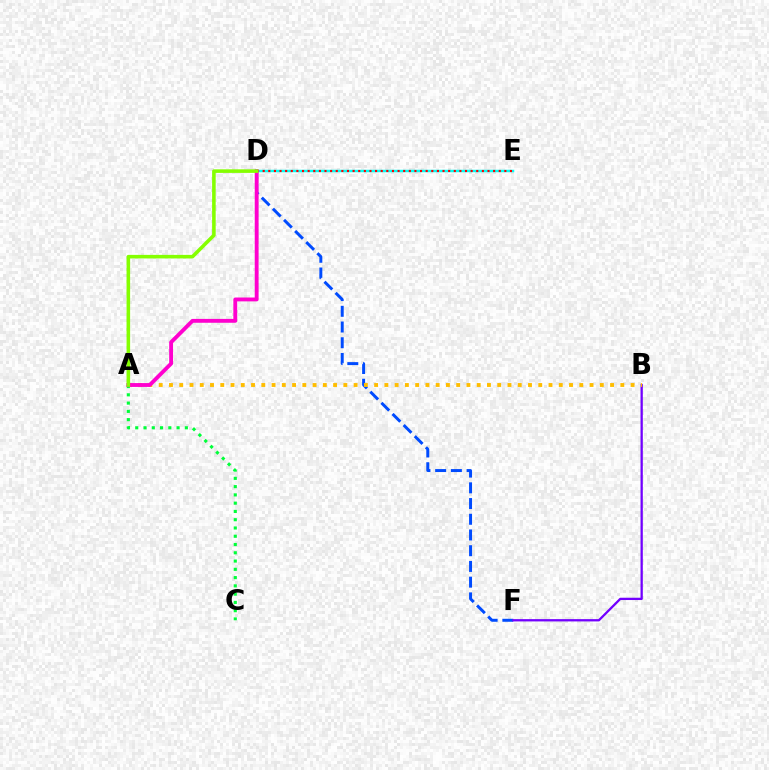{('D', 'F'): [{'color': '#004bff', 'line_style': 'dashed', 'thickness': 2.14}], ('B', 'F'): [{'color': '#7200ff', 'line_style': 'solid', 'thickness': 1.65}], ('D', 'E'): [{'color': '#00fff6', 'line_style': 'solid', 'thickness': 1.79}, {'color': '#ff0000', 'line_style': 'dotted', 'thickness': 1.53}], ('A', 'B'): [{'color': '#ffbd00', 'line_style': 'dotted', 'thickness': 2.79}], ('A', 'C'): [{'color': '#00ff39', 'line_style': 'dotted', 'thickness': 2.25}], ('A', 'D'): [{'color': '#ff00cf', 'line_style': 'solid', 'thickness': 2.78}, {'color': '#84ff00', 'line_style': 'solid', 'thickness': 2.57}]}